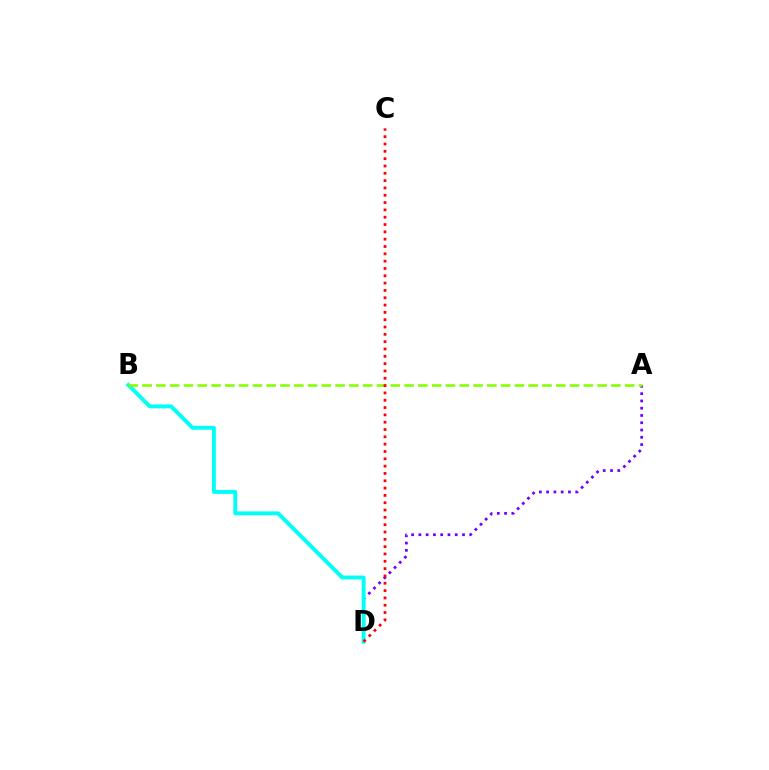{('A', 'D'): [{'color': '#7200ff', 'line_style': 'dotted', 'thickness': 1.98}], ('B', 'D'): [{'color': '#00fff6', 'line_style': 'solid', 'thickness': 2.82}], ('A', 'B'): [{'color': '#84ff00', 'line_style': 'dashed', 'thickness': 1.87}], ('C', 'D'): [{'color': '#ff0000', 'line_style': 'dotted', 'thickness': 1.99}]}